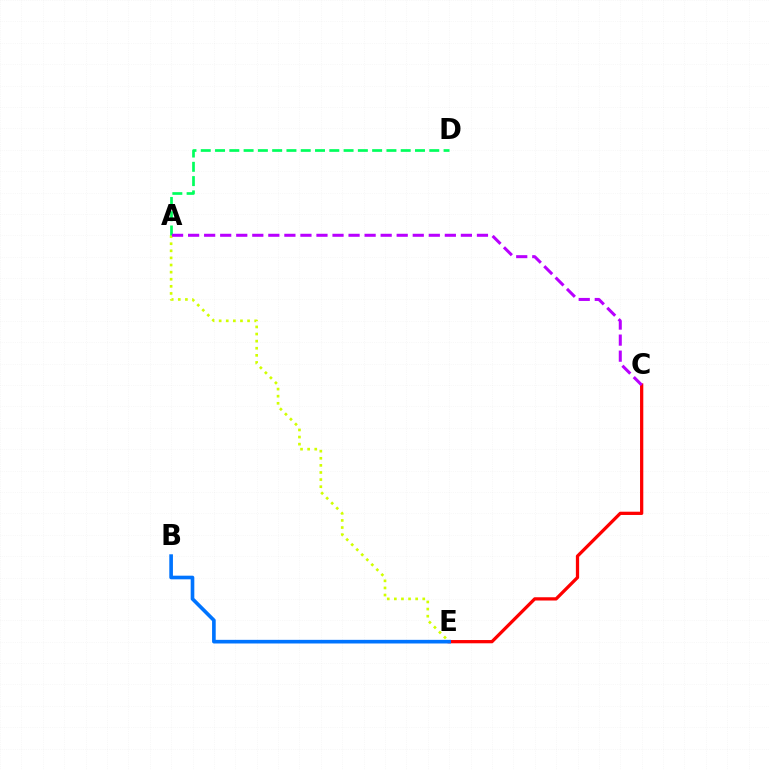{('C', 'E'): [{'color': '#ff0000', 'line_style': 'solid', 'thickness': 2.35}], ('A', 'E'): [{'color': '#d1ff00', 'line_style': 'dotted', 'thickness': 1.93}], ('B', 'E'): [{'color': '#0074ff', 'line_style': 'solid', 'thickness': 2.62}], ('A', 'D'): [{'color': '#00ff5c', 'line_style': 'dashed', 'thickness': 1.94}], ('A', 'C'): [{'color': '#b900ff', 'line_style': 'dashed', 'thickness': 2.18}]}